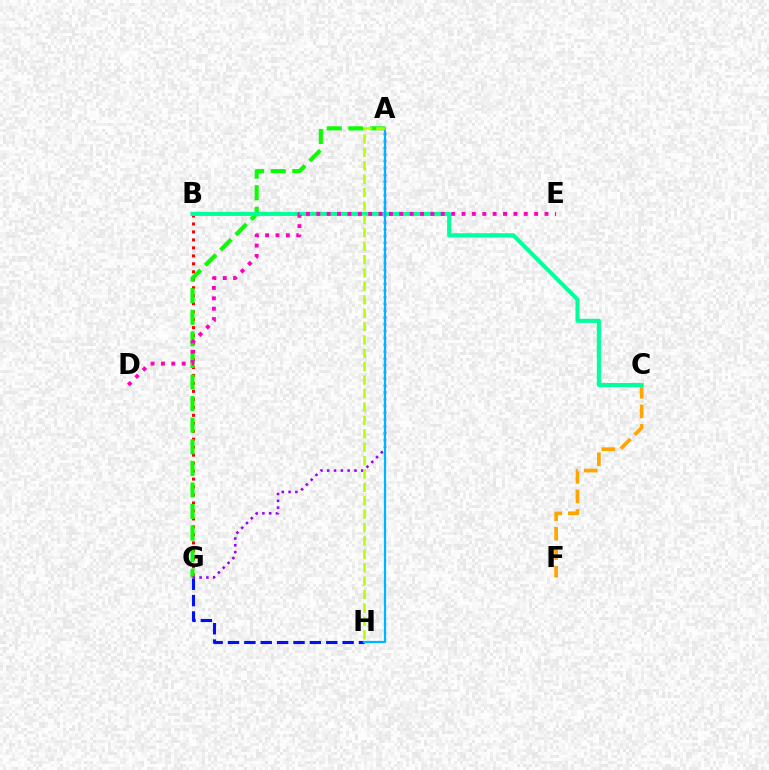{('G', 'H'): [{'color': '#0010ff', 'line_style': 'dashed', 'thickness': 2.23}], ('C', 'F'): [{'color': '#ffa500', 'line_style': 'dashed', 'thickness': 2.65}], ('B', 'G'): [{'color': '#ff0000', 'line_style': 'dotted', 'thickness': 2.17}], ('A', 'G'): [{'color': '#08ff00', 'line_style': 'dashed', 'thickness': 2.93}, {'color': '#9b00ff', 'line_style': 'dotted', 'thickness': 1.85}], ('B', 'C'): [{'color': '#00ff9d', 'line_style': 'solid', 'thickness': 2.94}], ('D', 'E'): [{'color': '#ff00bd', 'line_style': 'dotted', 'thickness': 2.82}], ('A', 'H'): [{'color': '#00b5ff', 'line_style': 'solid', 'thickness': 1.62}, {'color': '#b3ff00', 'line_style': 'dashed', 'thickness': 1.82}]}